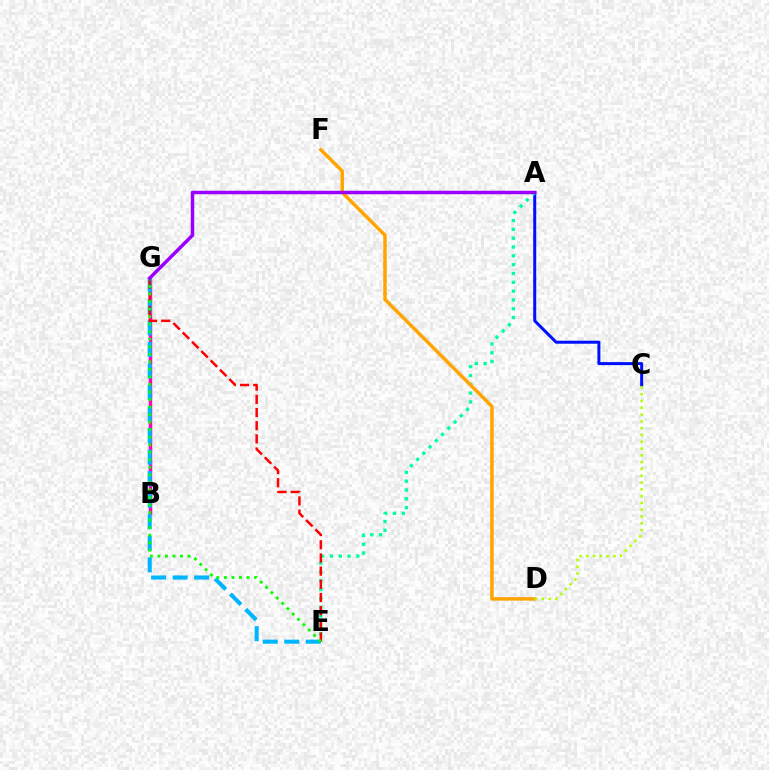{('A', 'C'): [{'color': '#0010ff', 'line_style': 'solid', 'thickness': 2.16}], ('B', 'G'): [{'color': '#ff00bd', 'line_style': 'solid', 'thickness': 2.48}], ('E', 'G'): [{'color': '#00b5ff', 'line_style': 'dashed', 'thickness': 2.93}, {'color': '#ff0000', 'line_style': 'dashed', 'thickness': 1.79}, {'color': '#08ff00', 'line_style': 'dotted', 'thickness': 2.05}], ('A', 'E'): [{'color': '#00ff9d', 'line_style': 'dotted', 'thickness': 2.4}], ('D', 'F'): [{'color': '#ffa500', 'line_style': 'solid', 'thickness': 2.51}], ('C', 'D'): [{'color': '#b3ff00', 'line_style': 'dotted', 'thickness': 1.85}], ('A', 'G'): [{'color': '#9b00ff', 'line_style': 'solid', 'thickness': 2.5}]}